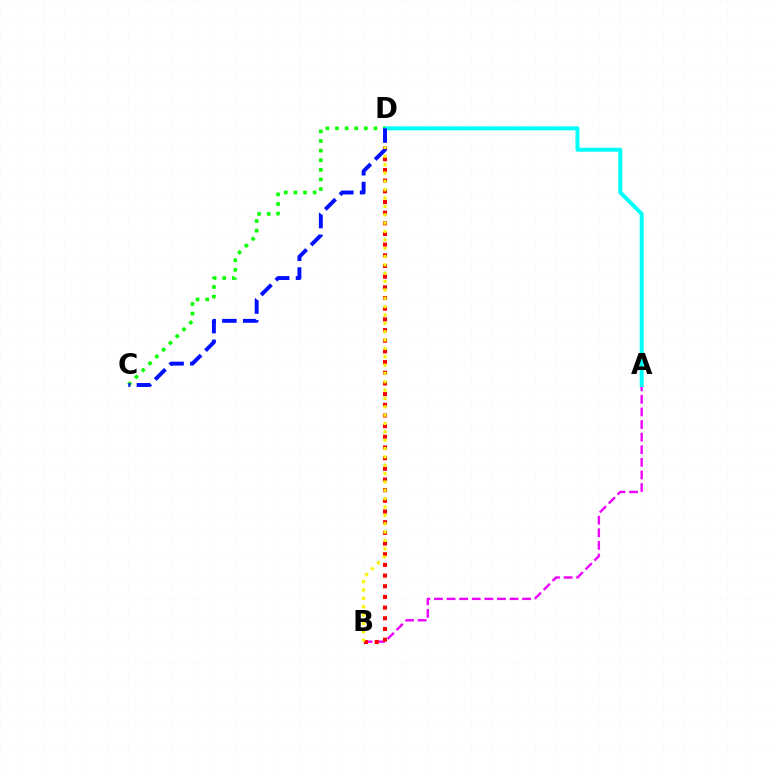{('A', 'B'): [{'color': '#ee00ff', 'line_style': 'dashed', 'thickness': 1.71}], ('B', 'D'): [{'color': '#ff0000', 'line_style': 'dotted', 'thickness': 2.9}, {'color': '#fcf500', 'line_style': 'dotted', 'thickness': 2.27}], ('A', 'D'): [{'color': '#00fff6', 'line_style': 'solid', 'thickness': 2.87}], ('C', 'D'): [{'color': '#08ff00', 'line_style': 'dotted', 'thickness': 2.61}, {'color': '#0010ff', 'line_style': 'dashed', 'thickness': 2.82}]}